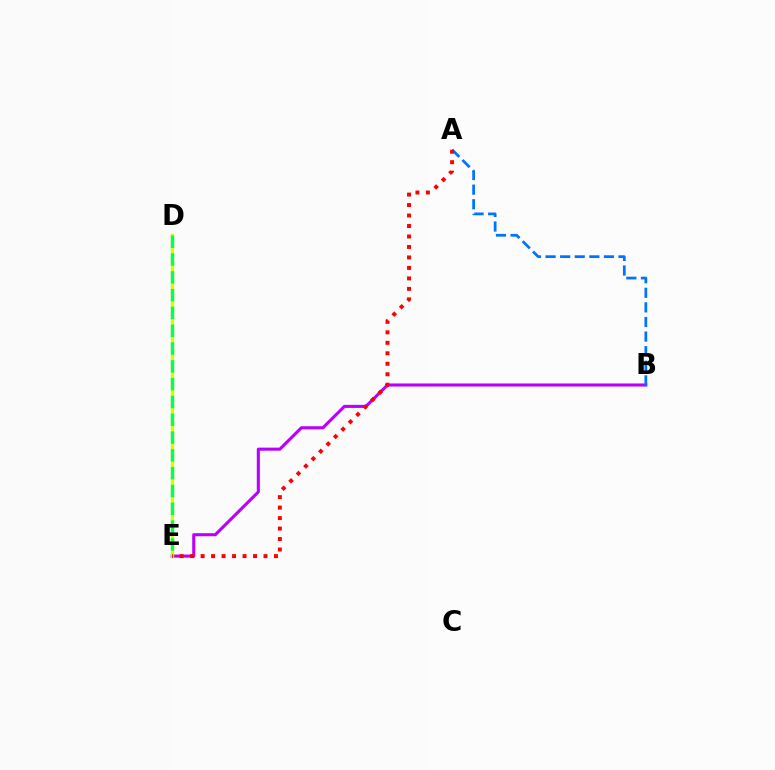{('B', 'E'): [{'color': '#b900ff', 'line_style': 'solid', 'thickness': 2.22}], ('A', 'B'): [{'color': '#0074ff', 'line_style': 'dashed', 'thickness': 1.98}], ('D', 'E'): [{'color': '#d1ff00', 'line_style': 'solid', 'thickness': 2.4}, {'color': '#00ff5c', 'line_style': 'dashed', 'thickness': 2.42}], ('A', 'E'): [{'color': '#ff0000', 'line_style': 'dotted', 'thickness': 2.85}]}